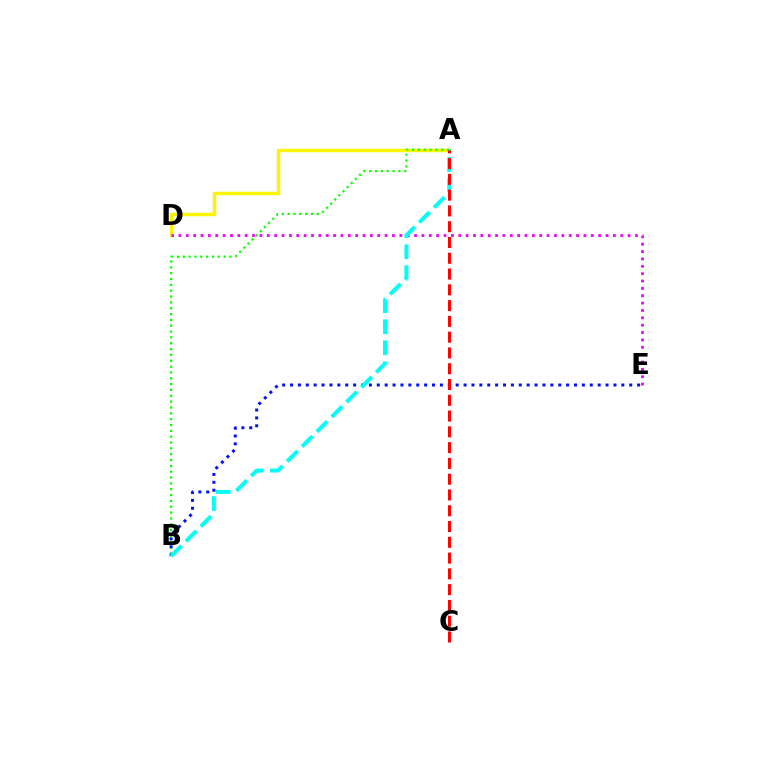{('A', 'D'): [{'color': '#fcf500', 'line_style': 'solid', 'thickness': 2.48}], ('A', 'B'): [{'color': '#08ff00', 'line_style': 'dotted', 'thickness': 1.59}, {'color': '#00fff6', 'line_style': 'dashed', 'thickness': 2.85}], ('B', 'E'): [{'color': '#0010ff', 'line_style': 'dotted', 'thickness': 2.14}], ('D', 'E'): [{'color': '#ee00ff', 'line_style': 'dotted', 'thickness': 2.0}], ('A', 'C'): [{'color': '#ff0000', 'line_style': 'dashed', 'thickness': 2.14}]}